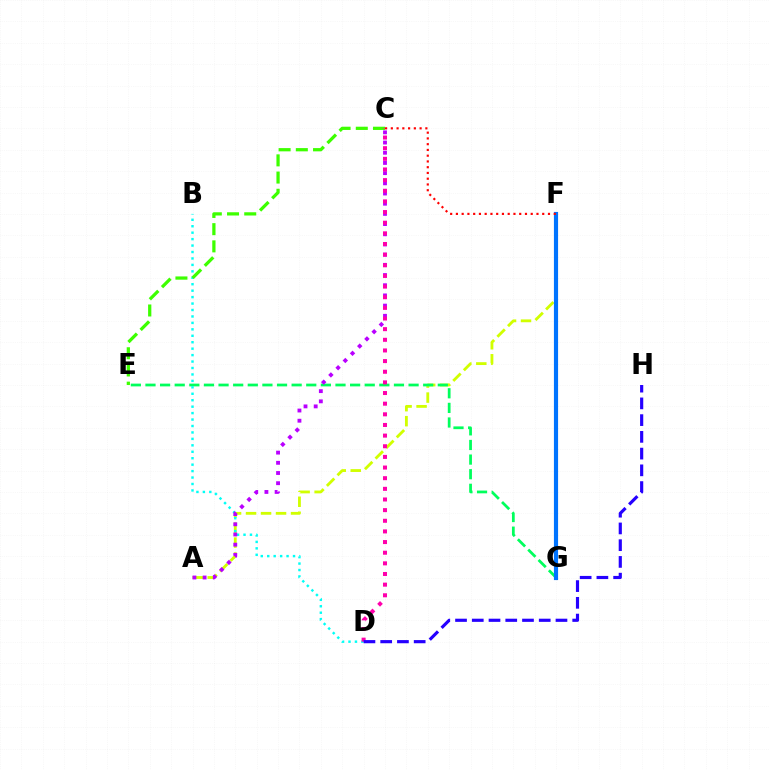{('A', 'F'): [{'color': '#d1ff00', 'line_style': 'dashed', 'thickness': 2.04}], ('F', 'G'): [{'color': '#ff9400', 'line_style': 'dashed', 'thickness': 1.83}, {'color': '#0074ff', 'line_style': 'solid', 'thickness': 2.99}], ('E', 'G'): [{'color': '#00ff5c', 'line_style': 'dashed', 'thickness': 1.99}], ('B', 'D'): [{'color': '#00fff6', 'line_style': 'dotted', 'thickness': 1.75}], ('A', 'C'): [{'color': '#b900ff', 'line_style': 'dotted', 'thickness': 2.77}], ('C', 'E'): [{'color': '#3dff00', 'line_style': 'dashed', 'thickness': 2.34}], ('C', 'D'): [{'color': '#ff00ac', 'line_style': 'dotted', 'thickness': 2.89}], ('D', 'H'): [{'color': '#2500ff', 'line_style': 'dashed', 'thickness': 2.27}], ('C', 'F'): [{'color': '#ff0000', 'line_style': 'dotted', 'thickness': 1.56}]}